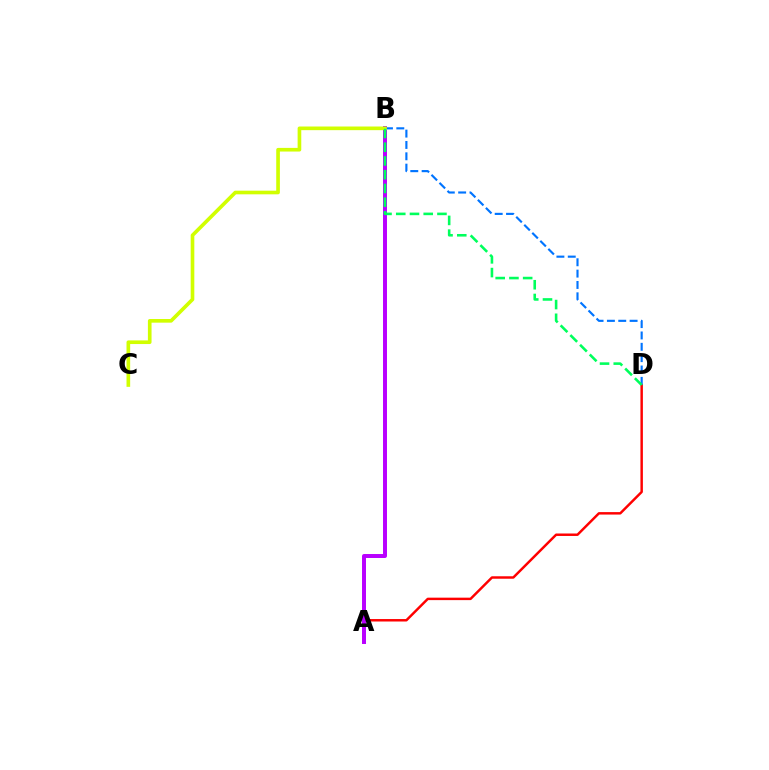{('A', 'D'): [{'color': '#ff0000', 'line_style': 'solid', 'thickness': 1.77}], ('A', 'B'): [{'color': '#b900ff', 'line_style': 'solid', 'thickness': 2.86}], ('B', 'D'): [{'color': '#0074ff', 'line_style': 'dashed', 'thickness': 1.54}, {'color': '#00ff5c', 'line_style': 'dashed', 'thickness': 1.87}], ('B', 'C'): [{'color': '#d1ff00', 'line_style': 'solid', 'thickness': 2.63}]}